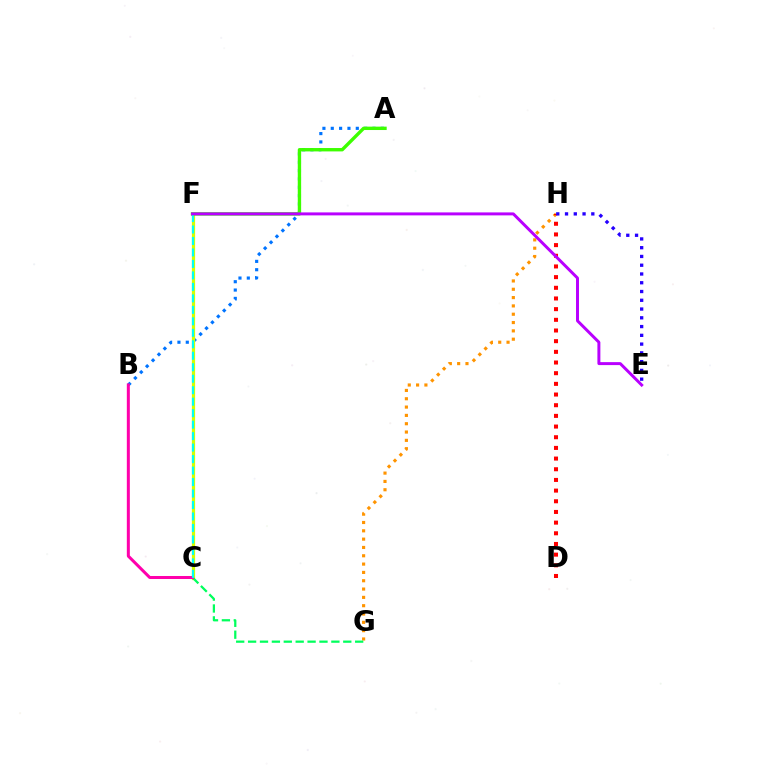{('A', 'B'): [{'color': '#0074ff', 'line_style': 'dotted', 'thickness': 2.27}], ('C', 'F'): [{'color': '#d1ff00', 'line_style': 'solid', 'thickness': 2.32}, {'color': '#00fff6', 'line_style': 'dashed', 'thickness': 1.56}], ('G', 'H'): [{'color': '#ff9400', 'line_style': 'dotted', 'thickness': 2.26}], ('A', 'F'): [{'color': '#3dff00', 'line_style': 'solid', 'thickness': 2.43}], ('D', 'H'): [{'color': '#ff0000', 'line_style': 'dotted', 'thickness': 2.9}], ('C', 'G'): [{'color': '#00ff5c', 'line_style': 'dashed', 'thickness': 1.62}], ('B', 'C'): [{'color': '#ff00ac', 'line_style': 'solid', 'thickness': 2.17}], ('E', 'H'): [{'color': '#2500ff', 'line_style': 'dotted', 'thickness': 2.38}], ('E', 'F'): [{'color': '#b900ff', 'line_style': 'solid', 'thickness': 2.14}]}